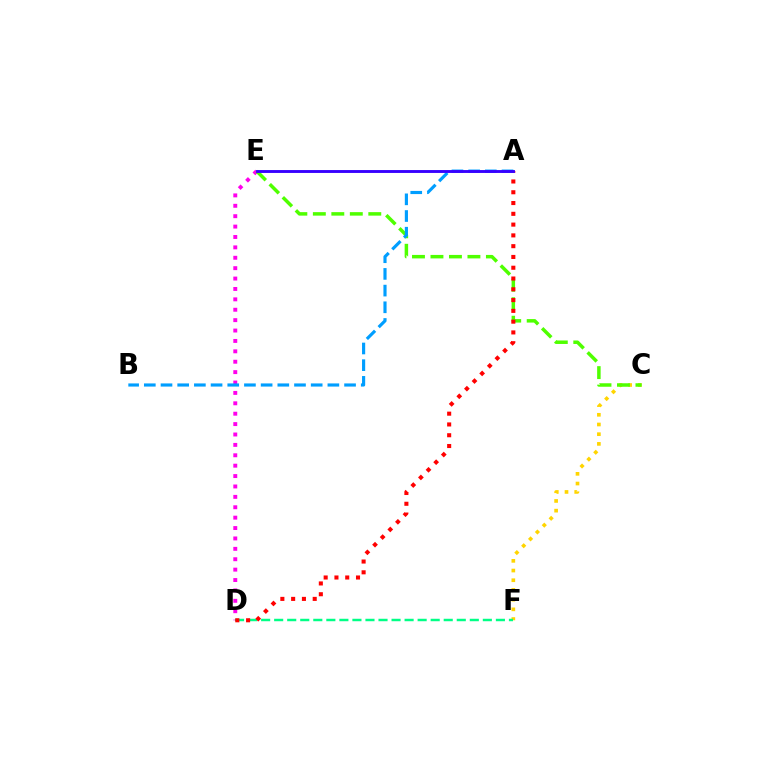{('C', 'F'): [{'color': '#ffd500', 'line_style': 'dotted', 'thickness': 2.64}], ('D', 'E'): [{'color': '#ff00ed', 'line_style': 'dotted', 'thickness': 2.82}], ('D', 'F'): [{'color': '#00ff86', 'line_style': 'dashed', 'thickness': 1.77}], ('C', 'E'): [{'color': '#4fff00', 'line_style': 'dashed', 'thickness': 2.51}], ('A', 'D'): [{'color': '#ff0000', 'line_style': 'dotted', 'thickness': 2.93}], ('A', 'B'): [{'color': '#009eff', 'line_style': 'dashed', 'thickness': 2.27}], ('A', 'E'): [{'color': '#3700ff', 'line_style': 'solid', 'thickness': 2.08}]}